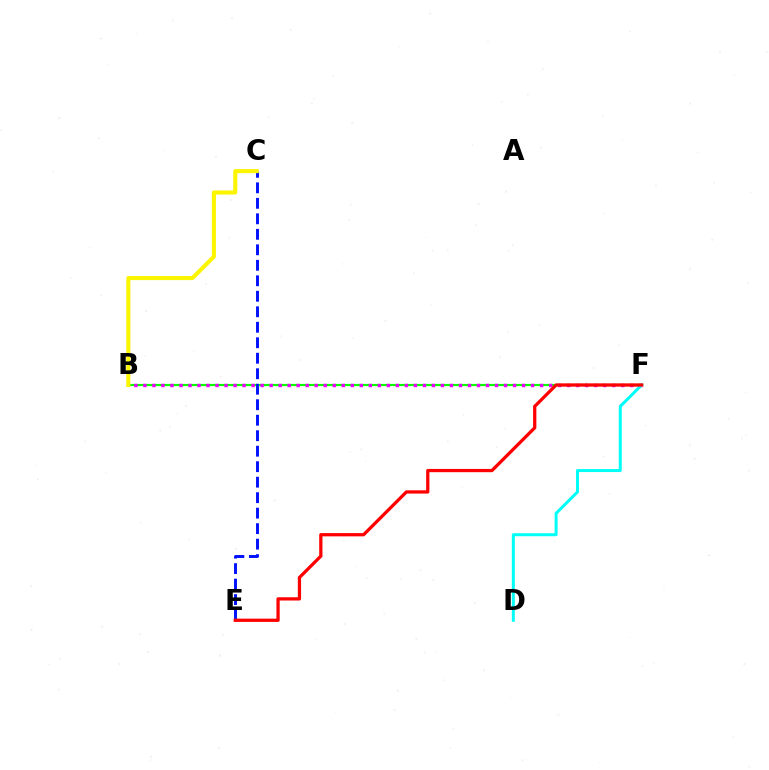{('B', 'F'): [{'color': '#08ff00', 'line_style': 'solid', 'thickness': 1.57}, {'color': '#ee00ff', 'line_style': 'dotted', 'thickness': 2.45}], ('C', 'E'): [{'color': '#0010ff', 'line_style': 'dashed', 'thickness': 2.1}], ('B', 'C'): [{'color': '#fcf500', 'line_style': 'solid', 'thickness': 2.94}], ('D', 'F'): [{'color': '#00fff6', 'line_style': 'solid', 'thickness': 2.16}], ('E', 'F'): [{'color': '#ff0000', 'line_style': 'solid', 'thickness': 2.35}]}